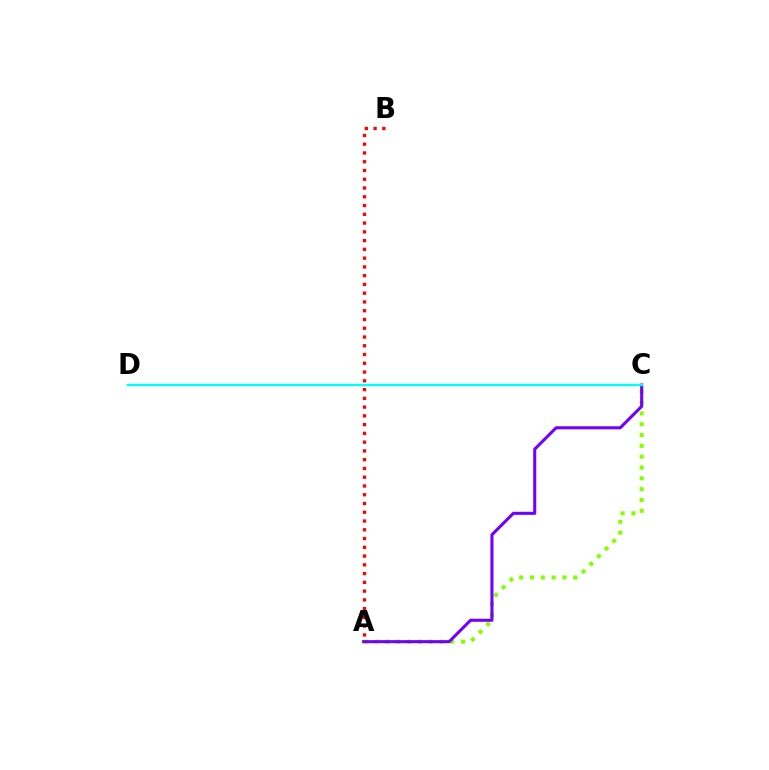{('A', 'C'): [{'color': '#84ff00', 'line_style': 'dotted', 'thickness': 2.94}, {'color': '#7200ff', 'line_style': 'solid', 'thickness': 2.21}], ('C', 'D'): [{'color': '#00fff6', 'line_style': 'solid', 'thickness': 1.7}], ('A', 'B'): [{'color': '#ff0000', 'line_style': 'dotted', 'thickness': 2.38}]}